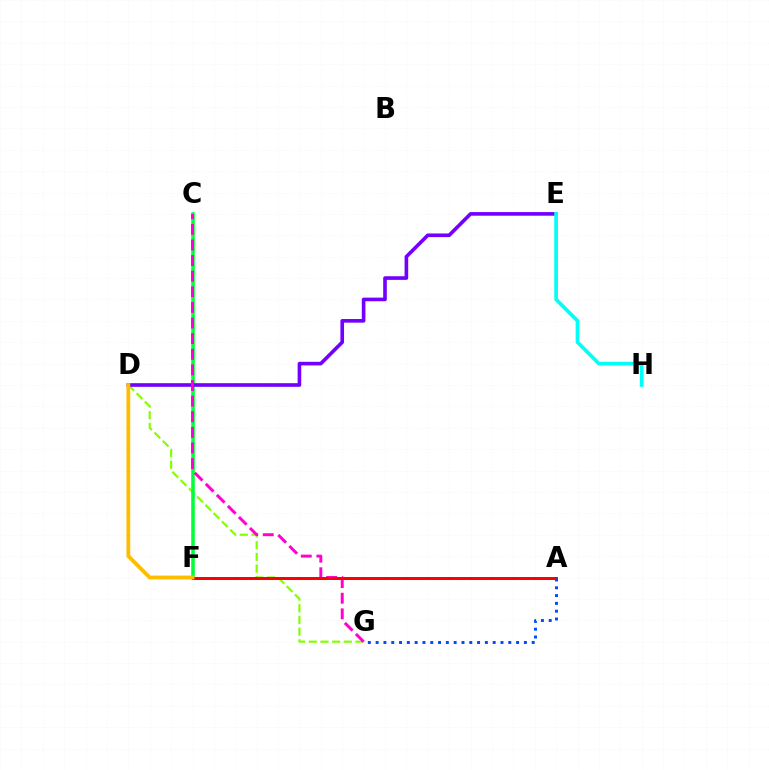{('D', 'G'): [{'color': '#84ff00', 'line_style': 'dashed', 'thickness': 1.59}], ('C', 'F'): [{'color': '#00ff39', 'line_style': 'solid', 'thickness': 2.56}], ('D', 'E'): [{'color': '#7200ff', 'line_style': 'solid', 'thickness': 2.61}], ('C', 'G'): [{'color': '#ff00cf', 'line_style': 'dashed', 'thickness': 2.12}], ('A', 'F'): [{'color': '#ff0000', 'line_style': 'solid', 'thickness': 2.15}], ('A', 'G'): [{'color': '#004bff', 'line_style': 'dotted', 'thickness': 2.12}], ('D', 'F'): [{'color': '#ffbd00', 'line_style': 'solid', 'thickness': 2.74}], ('E', 'H'): [{'color': '#00fff6', 'line_style': 'solid', 'thickness': 2.66}]}